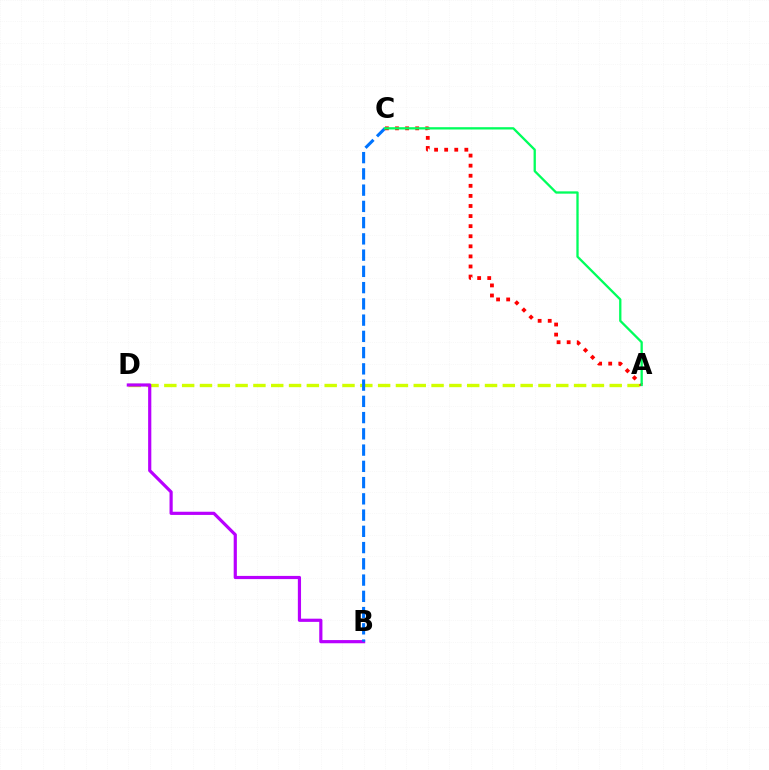{('A', 'D'): [{'color': '#d1ff00', 'line_style': 'dashed', 'thickness': 2.42}], ('B', 'D'): [{'color': '#b900ff', 'line_style': 'solid', 'thickness': 2.29}], ('B', 'C'): [{'color': '#0074ff', 'line_style': 'dashed', 'thickness': 2.21}], ('A', 'C'): [{'color': '#ff0000', 'line_style': 'dotted', 'thickness': 2.74}, {'color': '#00ff5c', 'line_style': 'solid', 'thickness': 1.66}]}